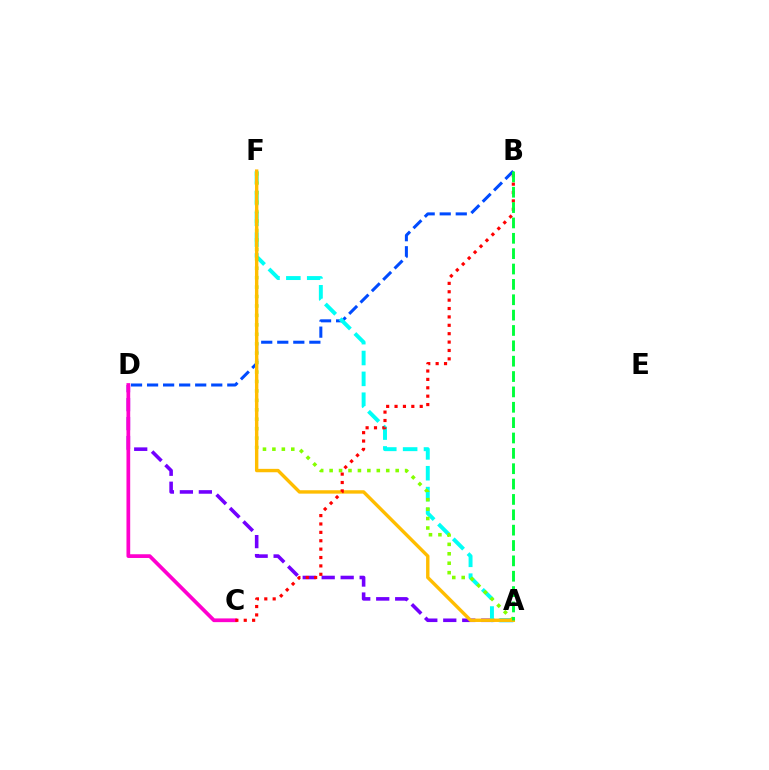{('B', 'D'): [{'color': '#004bff', 'line_style': 'dashed', 'thickness': 2.18}], ('A', 'D'): [{'color': '#7200ff', 'line_style': 'dashed', 'thickness': 2.58}], ('A', 'F'): [{'color': '#00fff6', 'line_style': 'dashed', 'thickness': 2.83}, {'color': '#84ff00', 'line_style': 'dotted', 'thickness': 2.56}, {'color': '#ffbd00', 'line_style': 'solid', 'thickness': 2.44}], ('C', 'D'): [{'color': '#ff00cf', 'line_style': 'solid', 'thickness': 2.68}], ('B', 'C'): [{'color': '#ff0000', 'line_style': 'dotted', 'thickness': 2.28}], ('A', 'B'): [{'color': '#00ff39', 'line_style': 'dashed', 'thickness': 2.09}]}